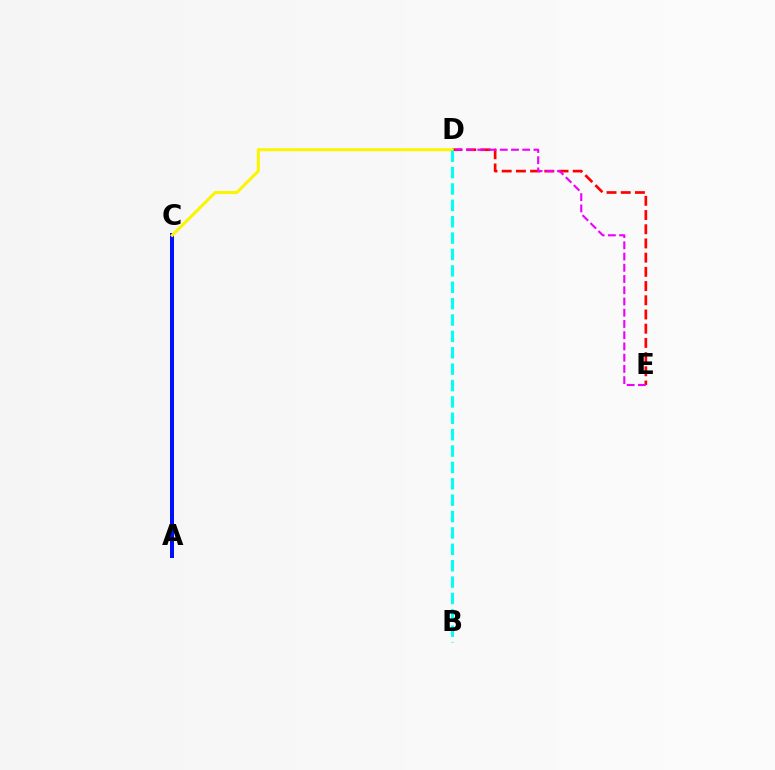{('A', 'C'): [{'color': '#08ff00', 'line_style': 'dashed', 'thickness': 1.51}, {'color': '#0010ff', 'line_style': 'solid', 'thickness': 2.87}], ('D', 'E'): [{'color': '#ff0000', 'line_style': 'dashed', 'thickness': 1.93}, {'color': '#ee00ff', 'line_style': 'dashed', 'thickness': 1.53}], ('C', 'D'): [{'color': '#fcf500', 'line_style': 'solid', 'thickness': 2.17}], ('B', 'D'): [{'color': '#00fff6', 'line_style': 'dashed', 'thickness': 2.23}]}